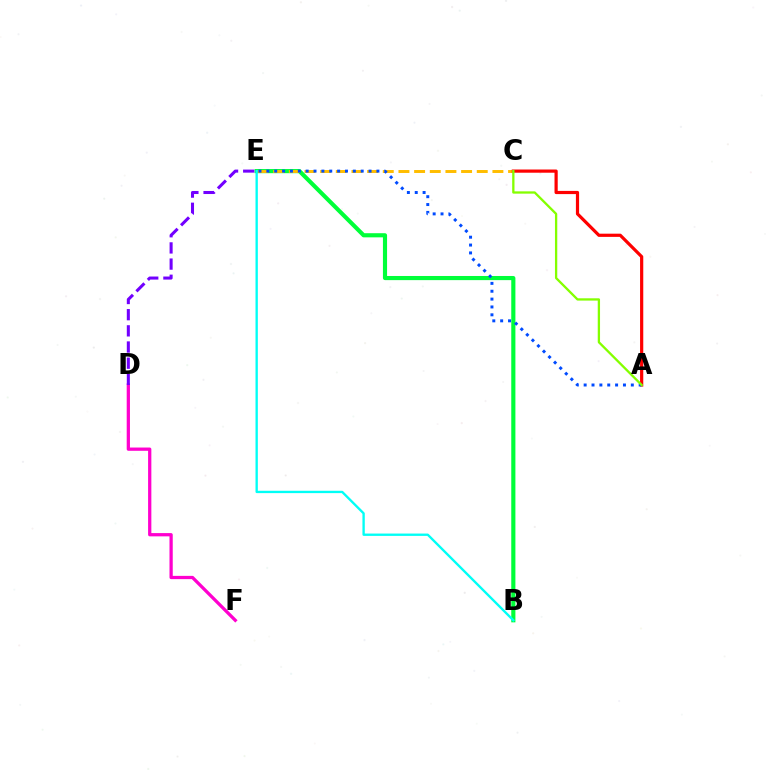{('B', 'E'): [{'color': '#00ff39', 'line_style': 'solid', 'thickness': 2.98}, {'color': '#00fff6', 'line_style': 'solid', 'thickness': 1.69}], ('D', 'F'): [{'color': '#ff00cf', 'line_style': 'solid', 'thickness': 2.35}], ('C', 'E'): [{'color': '#ffbd00', 'line_style': 'dashed', 'thickness': 2.13}], ('A', 'C'): [{'color': '#ff0000', 'line_style': 'solid', 'thickness': 2.3}, {'color': '#84ff00', 'line_style': 'solid', 'thickness': 1.66}], ('A', 'E'): [{'color': '#004bff', 'line_style': 'dotted', 'thickness': 2.14}], ('D', 'E'): [{'color': '#7200ff', 'line_style': 'dashed', 'thickness': 2.2}]}